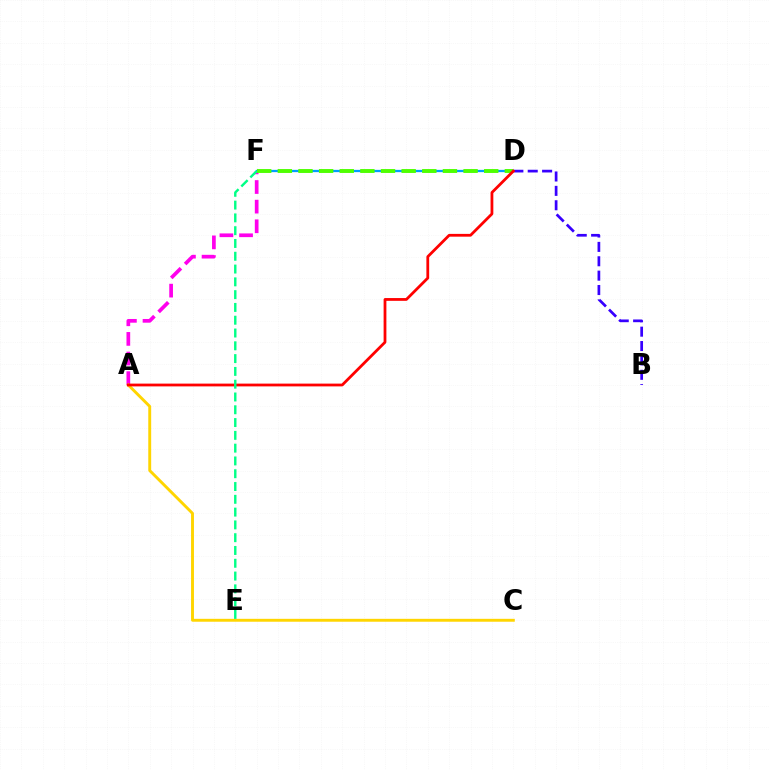{('A', 'F'): [{'color': '#ff00ed', 'line_style': 'dashed', 'thickness': 2.67}], ('D', 'F'): [{'color': '#009eff', 'line_style': 'solid', 'thickness': 1.64}, {'color': '#4fff00', 'line_style': 'dashed', 'thickness': 2.8}], ('A', 'C'): [{'color': '#ffd500', 'line_style': 'solid', 'thickness': 2.09}], ('B', 'D'): [{'color': '#3700ff', 'line_style': 'dashed', 'thickness': 1.95}], ('A', 'D'): [{'color': '#ff0000', 'line_style': 'solid', 'thickness': 2.0}], ('E', 'F'): [{'color': '#00ff86', 'line_style': 'dashed', 'thickness': 1.74}]}